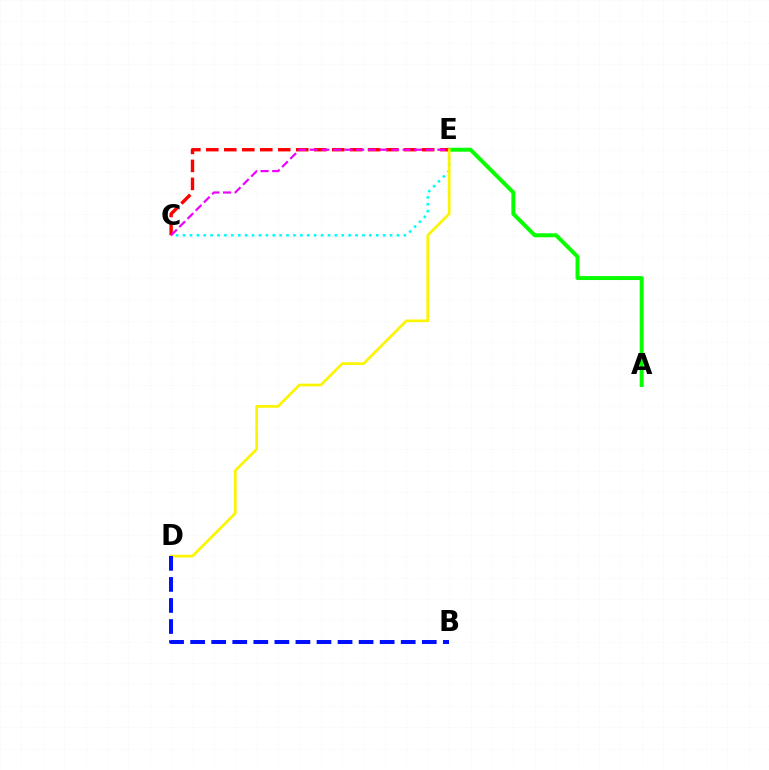{('C', 'E'): [{'color': '#00fff6', 'line_style': 'dotted', 'thickness': 1.87}, {'color': '#ff0000', 'line_style': 'dashed', 'thickness': 2.44}, {'color': '#ee00ff', 'line_style': 'dashed', 'thickness': 1.58}], ('A', 'E'): [{'color': '#08ff00', 'line_style': 'solid', 'thickness': 2.84}], ('D', 'E'): [{'color': '#fcf500', 'line_style': 'solid', 'thickness': 1.95}], ('B', 'D'): [{'color': '#0010ff', 'line_style': 'dashed', 'thickness': 2.86}]}